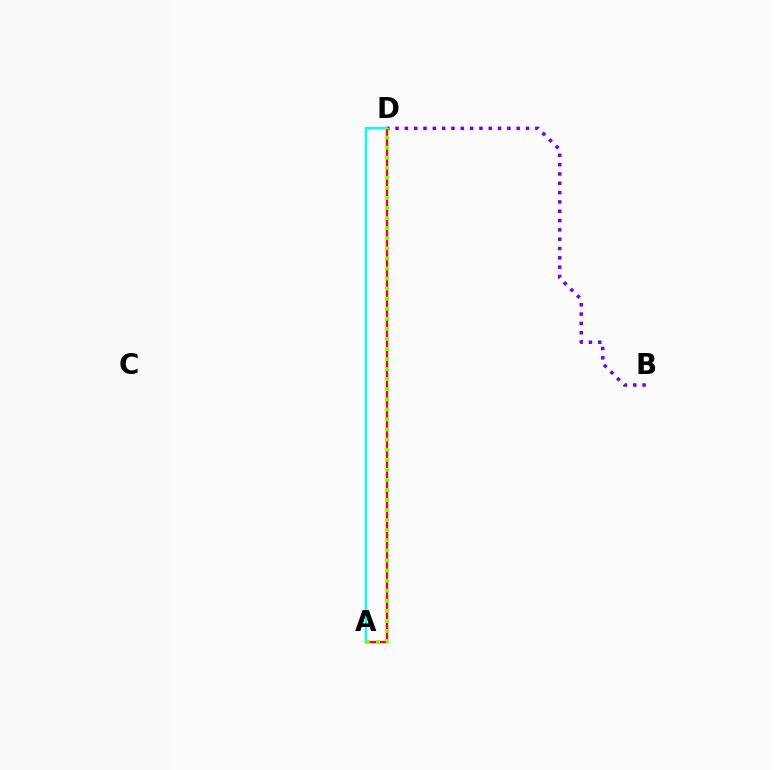{('A', 'D'): [{'color': '#ff0000', 'line_style': 'solid', 'thickness': 1.68}, {'color': '#00fff6', 'line_style': 'solid', 'thickness': 1.67}, {'color': '#84ff00', 'line_style': 'dotted', 'thickness': 2.74}], ('B', 'D'): [{'color': '#7200ff', 'line_style': 'dotted', 'thickness': 2.53}]}